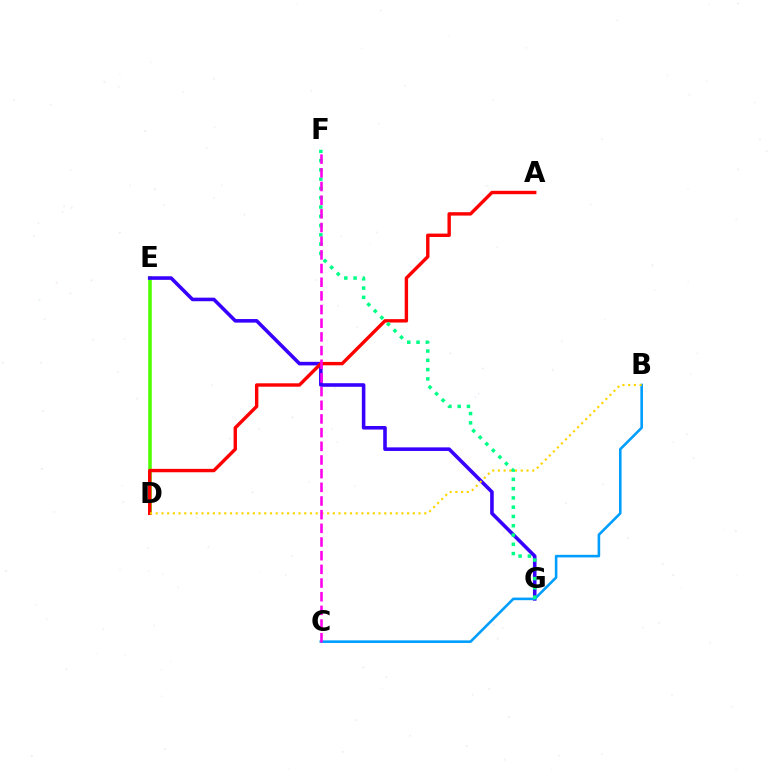{('D', 'E'): [{'color': '#4fff00', 'line_style': 'solid', 'thickness': 2.55}], ('E', 'G'): [{'color': '#3700ff', 'line_style': 'solid', 'thickness': 2.57}], ('A', 'D'): [{'color': '#ff0000', 'line_style': 'solid', 'thickness': 2.44}], ('B', 'C'): [{'color': '#009eff', 'line_style': 'solid', 'thickness': 1.87}], ('F', 'G'): [{'color': '#00ff86', 'line_style': 'dotted', 'thickness': 2.52}], ('B', 'D'): [{'color': '#ffd500', 'line_style': 'dotted', 'thickness': 1.55}], ('C', 'F'): [{'color': '#ff00ed', 'line_style': 'dashed', 'thickness': 1.86}]}